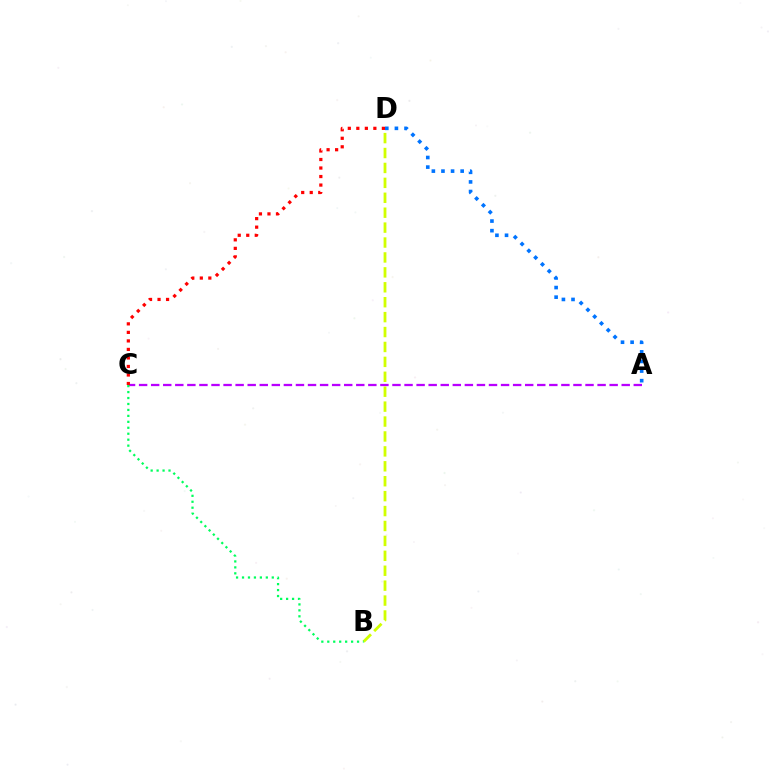{('B', 'D'): [{'color': '#d1ff00', 'line_style': 'dashed', 'thickness': 2.03}], ('A', 'C'): [{'color': '#b900ff', 'line_style': 'dashed', 'thickness': 1.64}], ('A', 'D'): [{'color': '#0074ff', 'line_style': 'dotted', 'thickness': 2.61}], ('C', 'D'): [{'color': '#ff0000', 'line_style': 'dotted', 'thickness': 2.32}], ('B', 'C'): [{'color': '#00ff5c', 'line_style': 'dotted', 'thickness': 1.62}]}